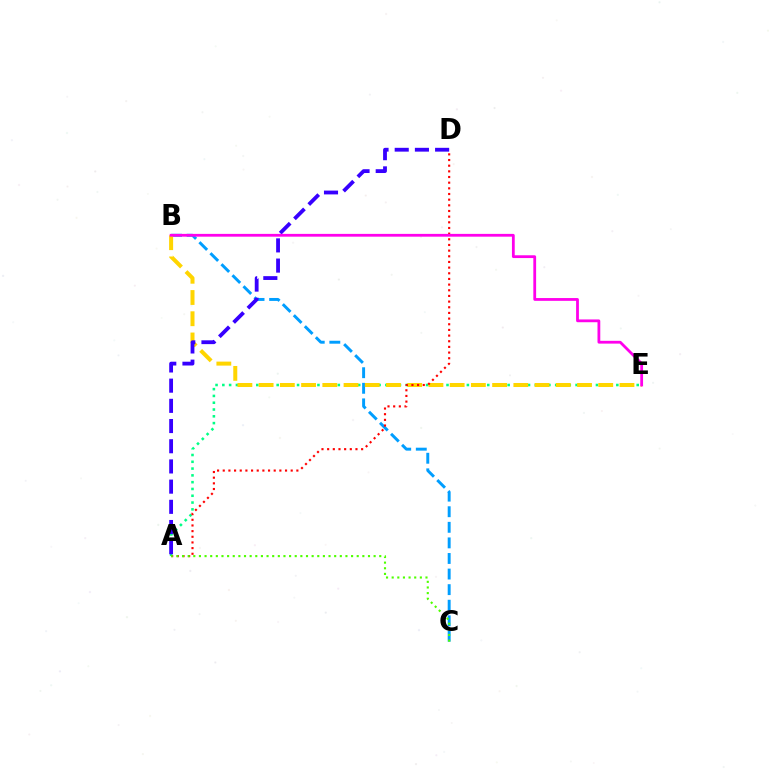{('A', 'E'): [{'color': '#00ff86', 'line_style': 'dotted', 'thickness': 1.85}], ('B', 'C'): [{'color': '#009eff', 'line_style': 'dashed', 'thickness': 2.12}], ('B', 'E'): [{'color': '#ffd500', 'line_style': 'dashed', 'thickness': 2.88}, {'color': '#ff00ed', 'line_style': 'solid', 'thickness': 2.01}], ('A', 'D'): [{'color': '#ff0000', 'line_style': 'dotted', 'thickness': 1.54}, {'color': '#3700ff', 'line_style': 'dashed', 'thickness': 2.74}], ('A', 'C'): [{'color': '#4fff00', 'line_style': 'dotted', 'thickness': 1.53}]}